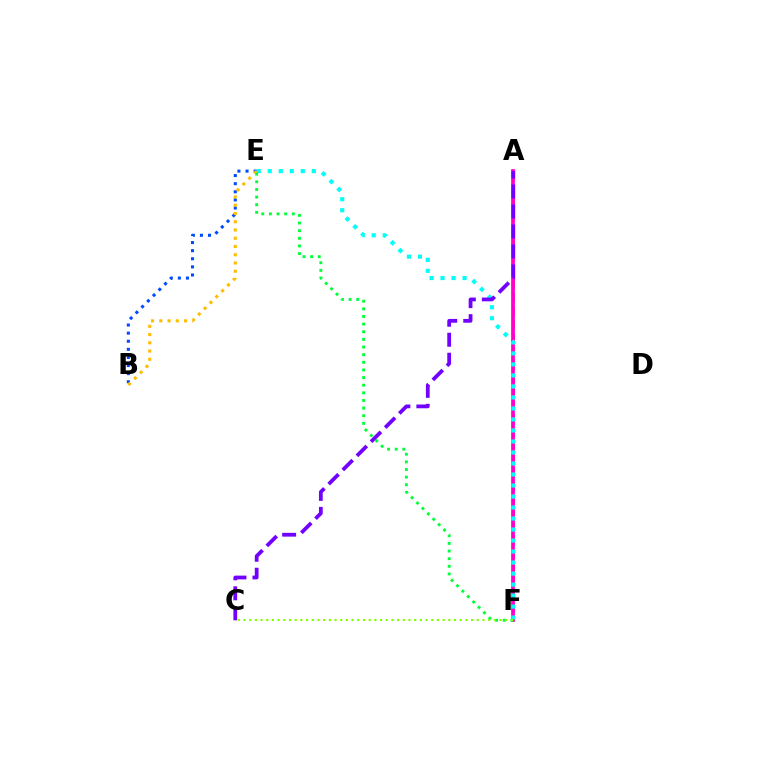{('B', 'E'): [{'color': '#004bff', 'line_style': 'dotted', 'thickness': 2.2}, {'color': '#ffbd00', 'line_style': 'dotted', 'thickness': 2.24}], ('A', 'F'): [{'color': '#ff0000', 'line_style': 'dashed', 'thickness': 1.83}, {'color': '#ff00cf', 'line_style': 'solid', 'thickness': 2.7}], ('E', 'F'): [{'color': '#00fff6', 'line_style': 'dotted', 'thickness': 2.99}, {'color': '#00ff39', 'line_style': 'dotted', 'thickness': 2.07}], ('A', 'C'): [{'color': '#7200ff', 'line_style': 'dashed', 'thickness': 2.72}], ('C', 'F'): [{'color': '#84ff00', 'line_style': 'dotted', 'thickness': 1.55}]}